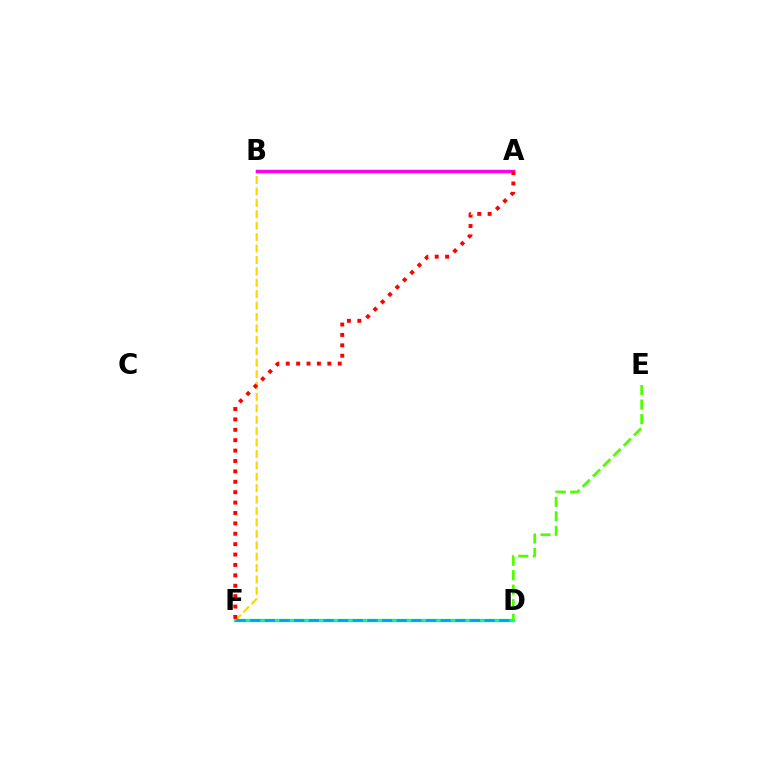{('D', 'F'): [{'color': '#00ff86', 'line_style': 'solid', 'thickness': 2.36}, {'color': '#009eff', 'line_style': 'dashed', 'thickness': 1.99}], ('B', 'F'): [{'color': '#ffd500', 'line_style': 'dashed', 'thickness': 1.55}], ('A', 'B'): [{'color': '#3700ff', 'line_style': 'solid', 'thickness': 2.02}, {'color': '#ff00ed', 'line_style': 'solid', 'thickness': 2.49}], ('D', 'E'): [{'color': '#4fff00', 'line_style': 'dashed', 'thickness': 1.97}], ('A', 'F'): [{'color': '#ff0000', 'line_style': 'dotted', 'thickness': 2.82}]}